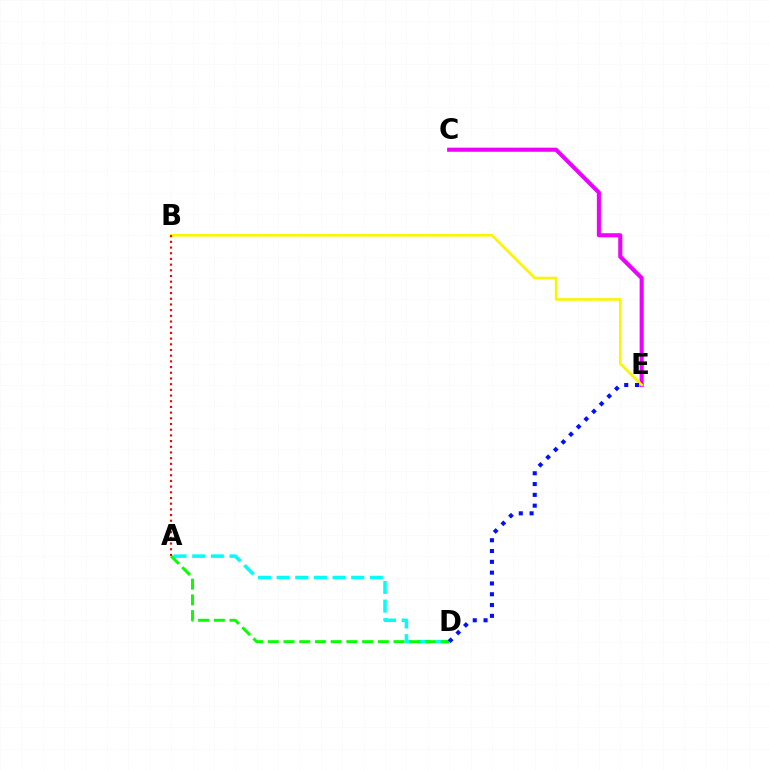{('A', 'D'): [{'color': '#00fff6', 'line_style': 'dashed', 'thickness': 2.53}, {'color': '#08ff00', 'line_style': 'dashed', 'thickness': 2.14}], ('C', 'E'): [{'color': '#ee00ff', 'line_style': 'solid', 'thickness': 2.94}], ('B', 'E'): [{'color': '#fcf500', 'line_style': 'solid', 'thickness': 1.9}], ('D', 'E'): [{'color': '#0010ff', 'line_style': 'dotted', 'thickness': 2.94}], ('A', 'B'): [{'color': '#ff0000', 'line_style': 'dotted', 'thickness': 1.55}]}